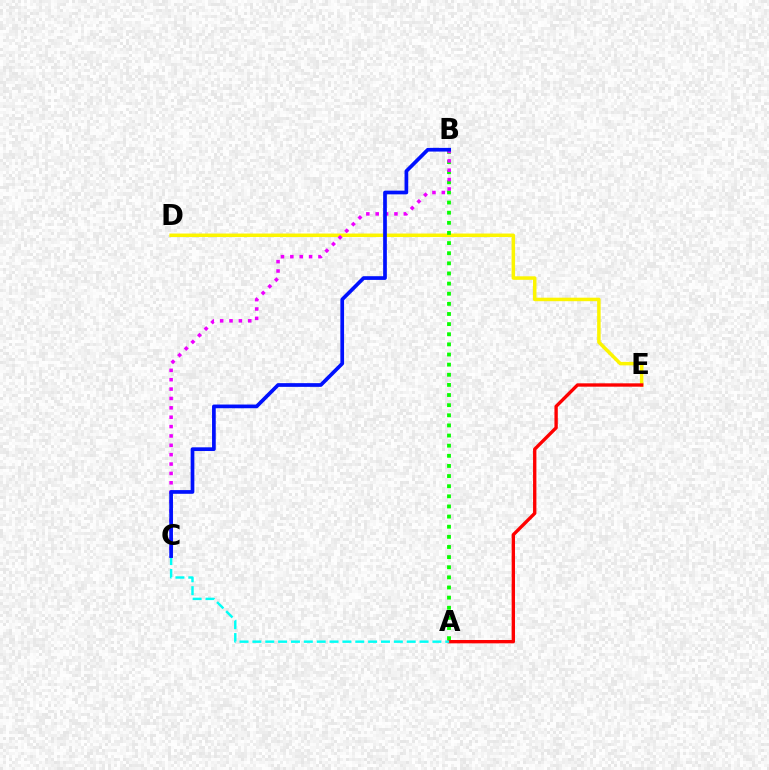{('D', 'E'): [{'color': '#fcf500', 'line_style': 'solid', 'thickness': 2.52}], ('A', 'E'): [{'color': '#ff0000', 'line_style': 'solid', 'thickness': 2.42}], ('A', 'C'): [{'color': '#00fff6', 'line_style': 'dashed', 'thickness': 1.75}], ('A', 'B'): [{'color': '#08ff00', 'line_style': 'dotted', 'thickness': 2.75}], ('B', 'C'): [{'color': '#ee00ff', 'line_style': 'dotted', 'thickness': 2.55}, {'color': '#0010ff', 'line_style': 'solid', 'thickness': 2.67}]}